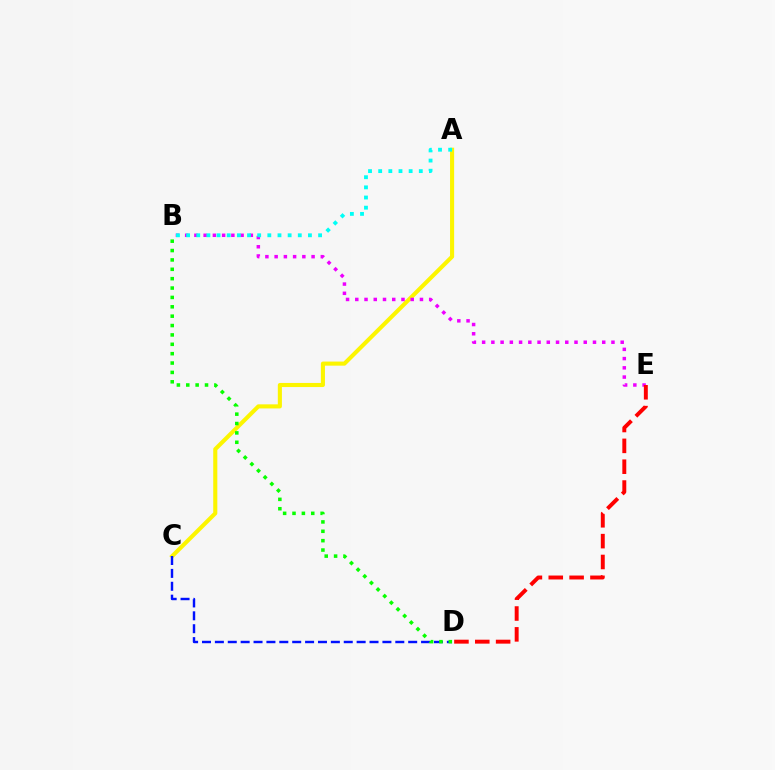{('A', 'C'): [{'color': '#fcf500', 'line_style': 'solid', 'thickness': 2.95}], ('B', 'E'): [{'color': '#ee00ff', 'line_style': 'dotted', 'thickness': 2.51}], ('C', 'D'): [{'color': '#0010ff', 'line_style': 'dashed', 'thickness': 1.75}], ('D', 'E'): [{'color': '#ff0000', 'line_style': 'dashed', 'thickness': 2.83}], ('B', 'D'): [{'color': '#08ff00', 'line_style': 'dotted', 'thickness': 2.55}], ('A', 'B'): [{'color': '#00fff6', 'line_style': 'dotted', 'thickness': 2.76}]}